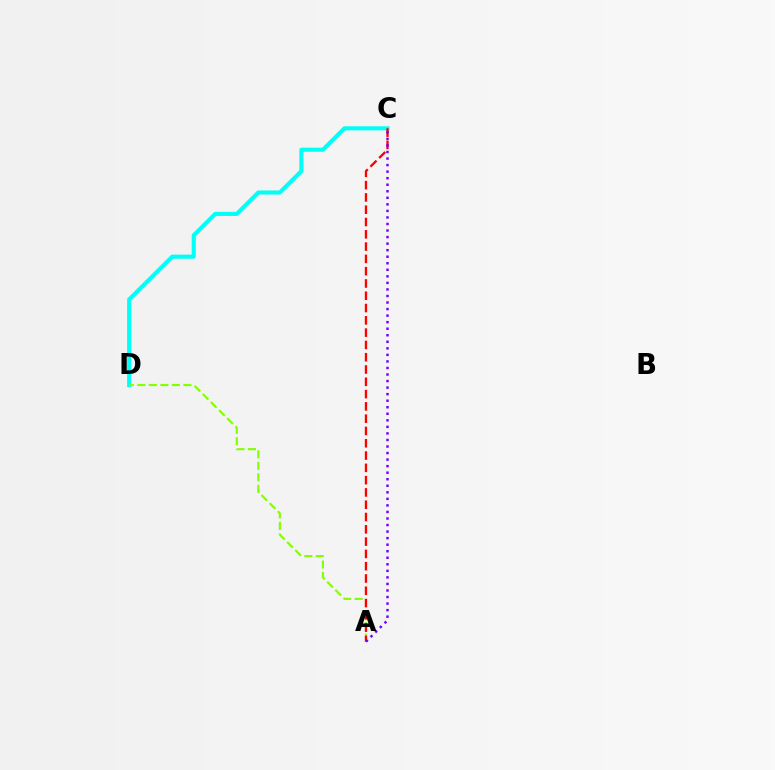{('C', 'D'): [{'color': '#00fff6', 'line_style': 'solid', 'thickness': 2.95}], ('A', 'D'): [{'color': '#84ff00', 'line_style': 'dashed', 'thickness': 1.56}], ('A', 'C'): [{'color': '#ff0000', 'line_style': 'dashed', 'thickness': 1.67}, {'color': '#7200ff', 'line_style': 'dotted', 'thickness': 1.78}]}